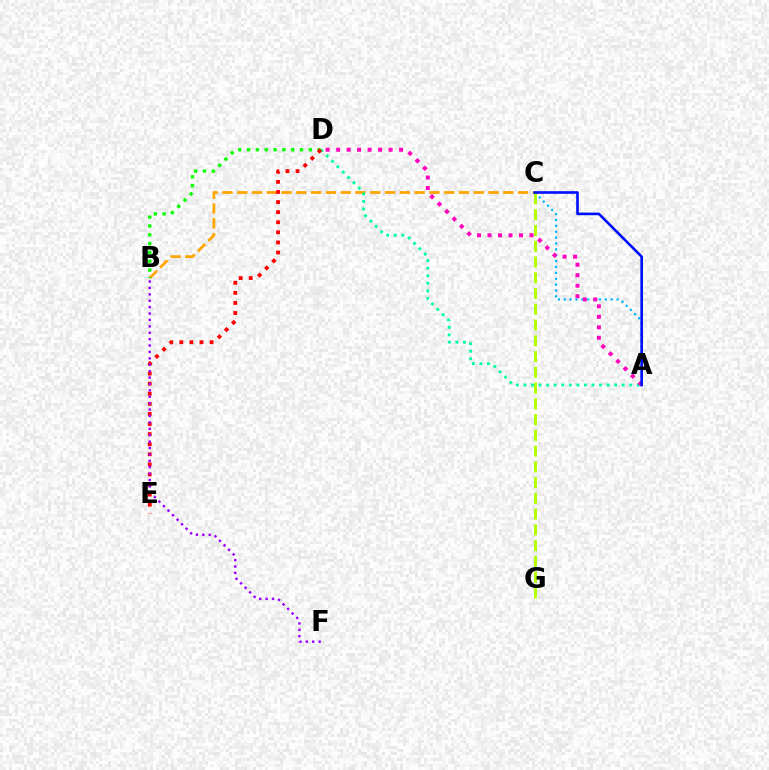{('B', 'C'): [{'color': '#ffa500', 'line_style': 'dashed', 'thickness': 2.01}], ('A', 'D'): [{'color': '#00ff9d', 'line_style': 'dotted', 'thickness': 2.05}, {'color': '#ff00bd', 'line_style': 'dotted', 'thickness': 2.85}], ('B', 'D'): [{'color': '#08ff00', 'line_style': 'dotted', 'thickness': 2.4}], ('D', 'E'): [{'color': '#ff0000', 'line_style': 'dotted', 'thickness': 2.74}], ('A', 'C'): [{'color': '#00b5ff', 'line_style': 'dotted', 'thickness': 1.6}, {'color': '#0010ff', 'line_style': 'solid', 'thickness': 1.9}], ('C', 'G'): [{'color': '#b3ff00', 'line_style': 'dashed', 'thickness': 2.14}], ('B', 'F'): [{'color': '#9b00ff', 'line_style': 'dotted', 'thickness': 1.74}]}